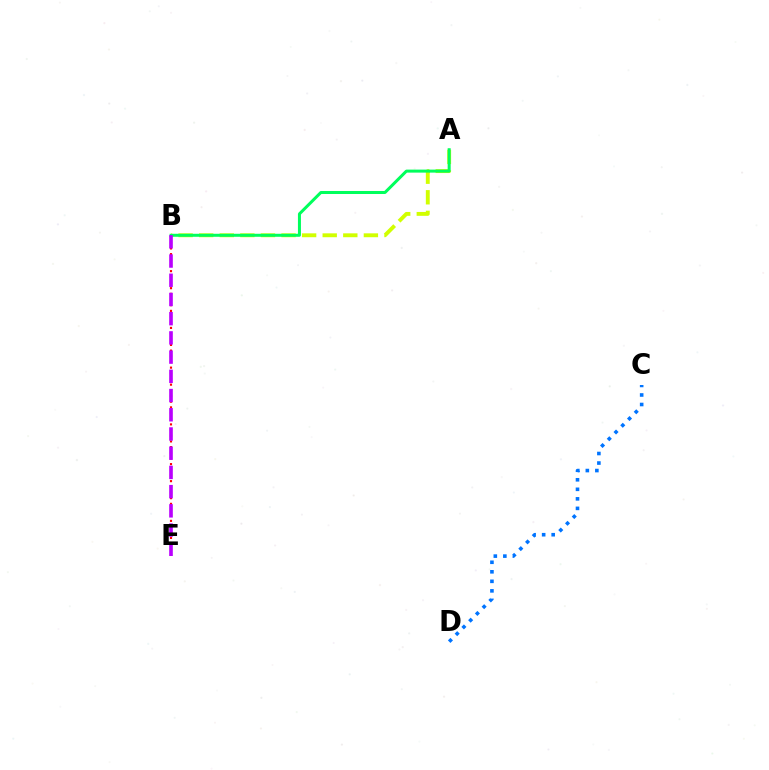{('A', 'B'): [{'color': '#d1ff00', 'line_style': 'dashed', 'thickness': 2.8}, {'color': '#00ff5c', 'line_style': 'solid', 'thickness': 2.17}], ('C', 'D'): [{'color': '#0074ff', 'line_style': 'dotted', 'thickness': 2.59}], ('B', 'E'): [{'color': '#ff0000', 'line_style': 'dotted', 'thickness': 1.54}, {'color': '#b900ff', 'line_style': 'dashed', 'thickness': 2.61}]}